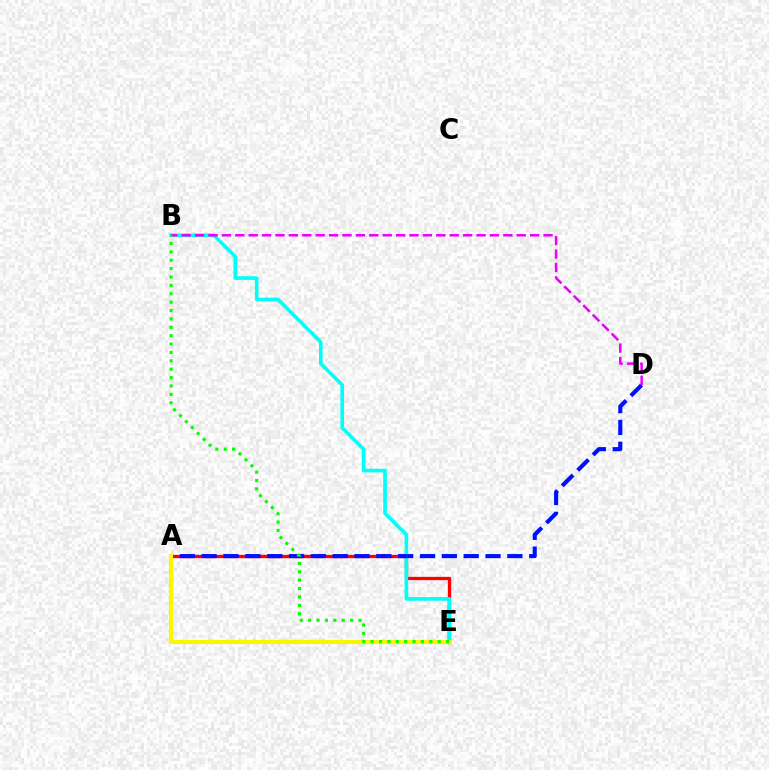{('A', 'E'): [{'color': '#ff0000', 'line_style': 'solid', 'thickness': 2.38}, {'color': '#fcf500', 'line_style': 'solid', 'thickness': 2.98}], ('B', 'E'): [{'color': '#00fff6', 'line_style': 'solid', 'thickness': 2.63}, {'color': '#08ff00', 'line_style': 'dotted', 'thickness': 2.28}], ('A', 'D'): [{'color': '#0010ff', 'line_style': 'dashed', 'thickness': 2.97}], ('B', 'D'): [{'color': '#ee00ff', 'line_style': 'dashed', 'thickness': 1.82}]}